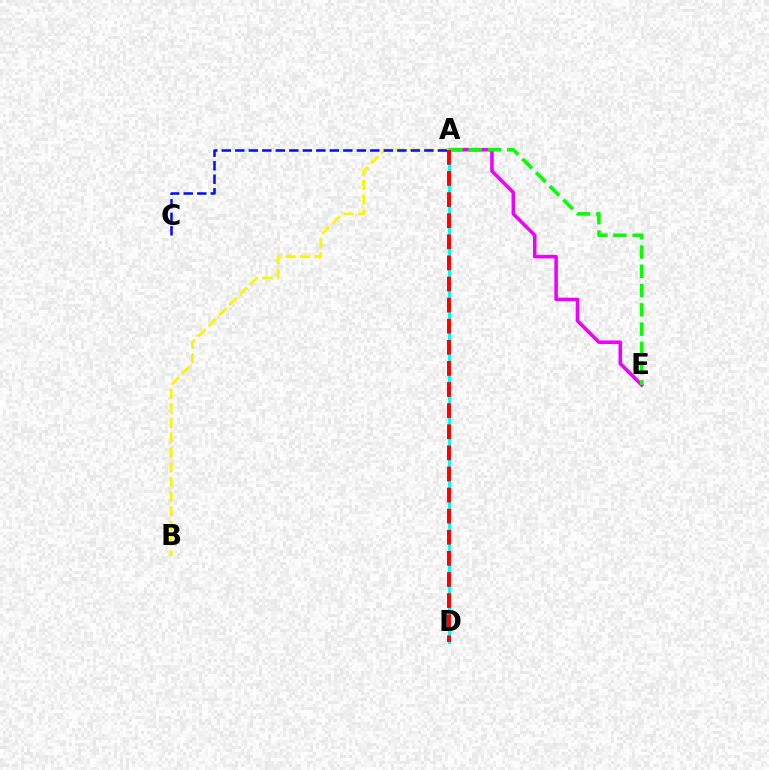{('A', 'E'): [{'color': '#ee00ff', 'line_style': 'solid', 'thickness': 2.54}, {'color': '#08ff00', 'line_style': 'dashed', 'thickness': 2.62}], ('A', 'B'): [{'color': '#fcf500', 'line_style': 'dashed', 'thickness': 2.0}], ('A', 'D'): [{'color': '#00fff6', 'line_style': 'solid', 'thickness': 2.15}, {'color': '#ff0000', 'line_style': 'dashed', 'thickness': 2.87}], ('A', 'C'): [{'color': '#0010ff', 'line_style': 'dashed', 'thickness': 1.83}]}